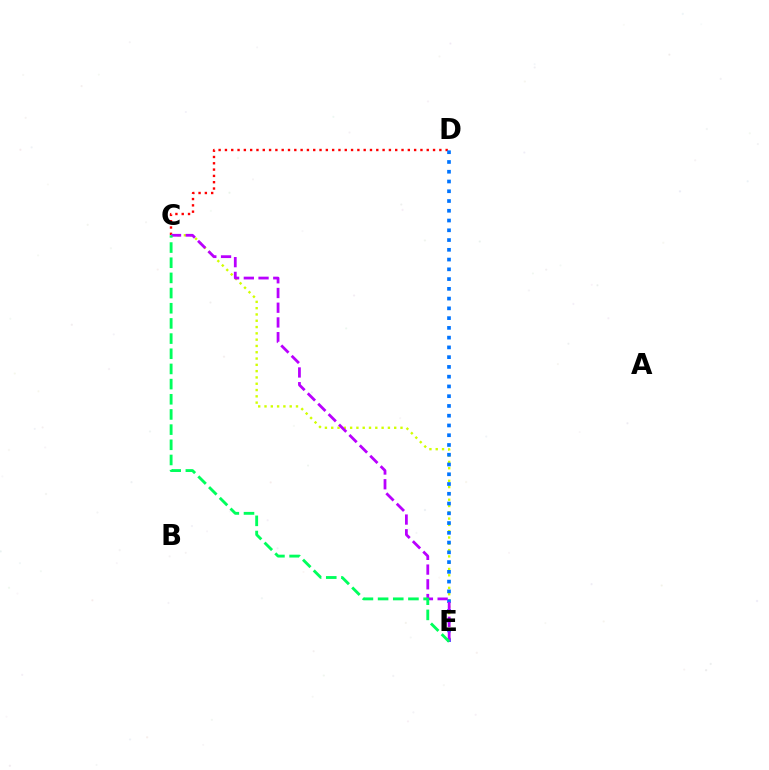{('C', 'D'): [{'color': '#ff0000', 'line_style': 'dotted', 'thickness': 1.71}], ('C', 'E'): [{'color': '#d1ff00', 'line_style': 'dotted', 'thickness': 1.71}, {'color': '#b900ff', 'line_style': 'dashed', 'thickness': 2.0}, {'color': '#00ff5c', 'line_style': 'dashed', 'thickness': 2.06}], ('D', 'E'): [{'color': '#0074ff', 'line_style': 'dotted', 'thickness': 2.65}]}